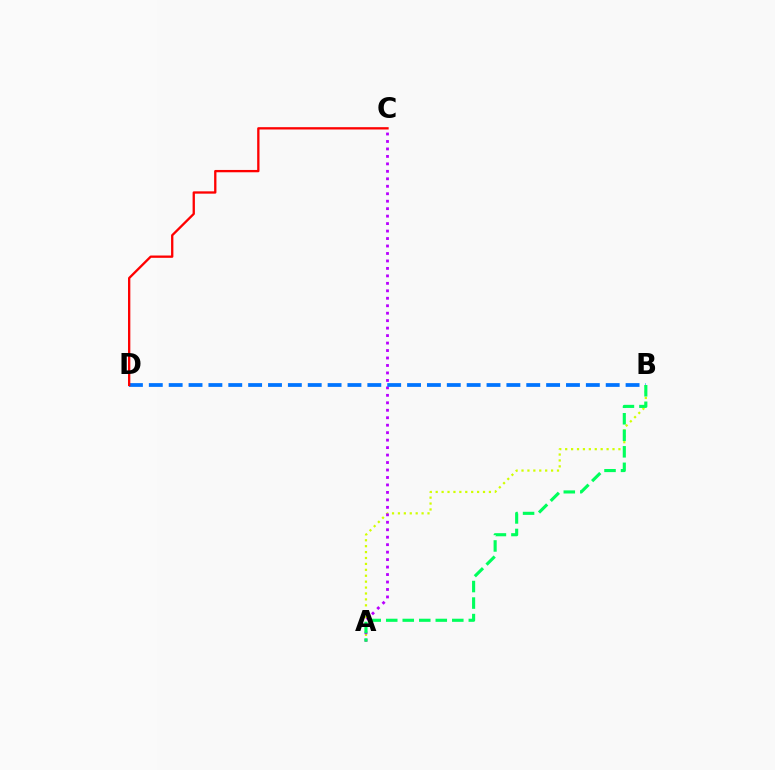{('A', 'B'): [{'color': '#d1ff00', 'line_style': 'dotted', 'thickness': 1.61}, {'color': '#00ff5c', 'line_style': 'dashed', 'thickness': 2.24}], ('A', 'C'): [{'color': '#b900ff', 'line_style': 'dotted', 'thickness': 2.03}], ('B', 'D'): [{'color': '#0074ff', 'line_style': 'dashed', 'thickness': 2.7}], ('C', 'D'): [{'color': '#ff0000', 'line_style': 'solid', 'thickness': 1.67}]}